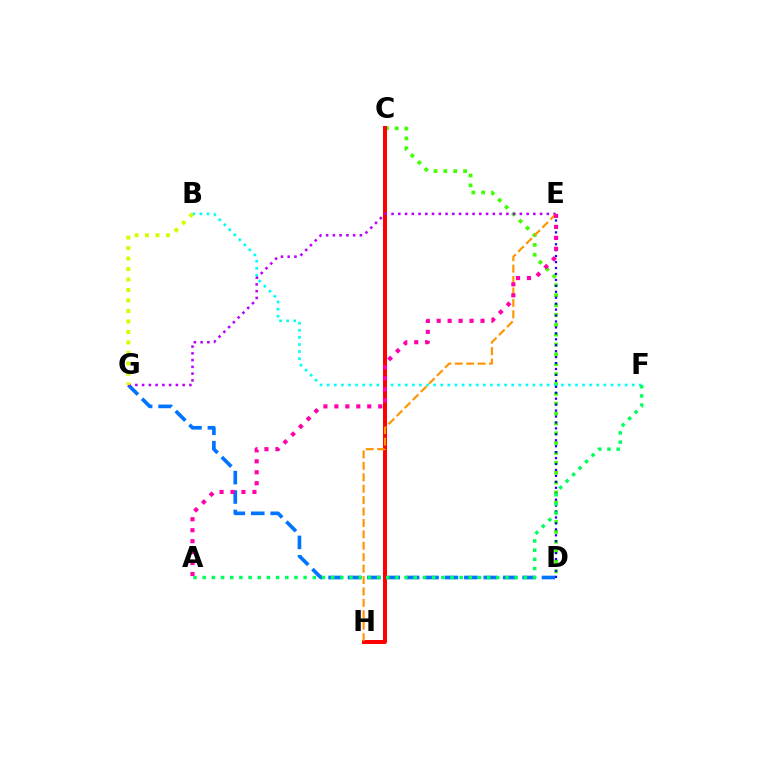{('D', 'G'): [{'color': '#0074ff', 'line_style': 'dashed', 'thickness': 2.64}], ('C', 'D'): [{'color': '#3dff00', 'line_style': 'dotted', 'thickness': 2.68}], ('B', 'F'): [{'color': '#00fff6', 'line_style': 'dotted', 'thickness': 1.93}], ('D', 'E'): [{'color': '#2500ff', 'line_style': 'dotted', 'thickness': 1.61}], ('C', 'H'): [{'color': '#ff0000', 'line_style': 'solid', 'thickness': 2.86}], ('E', 'G'): [{'color': '#b900ff', 'line_style': 'dotted', 'thickness': 1.83}], ('E', 'H'): [{'color': '#ff9400', 'line_style': 'dashed', 'thickness': 1.55}], ('A', 'F'): [{'color': '#00ff5c', 'line_style': 'dotted', 'thickness': 2.49}], ('A', 'E'): [{'color': '#ff00ac', 'line_style': 'dotted', 'thickness': 2.98}], ('B', 'G'): [{'color': '#d1ff00', 'line_style': 'dotted', 'thickness': 2.85}]}